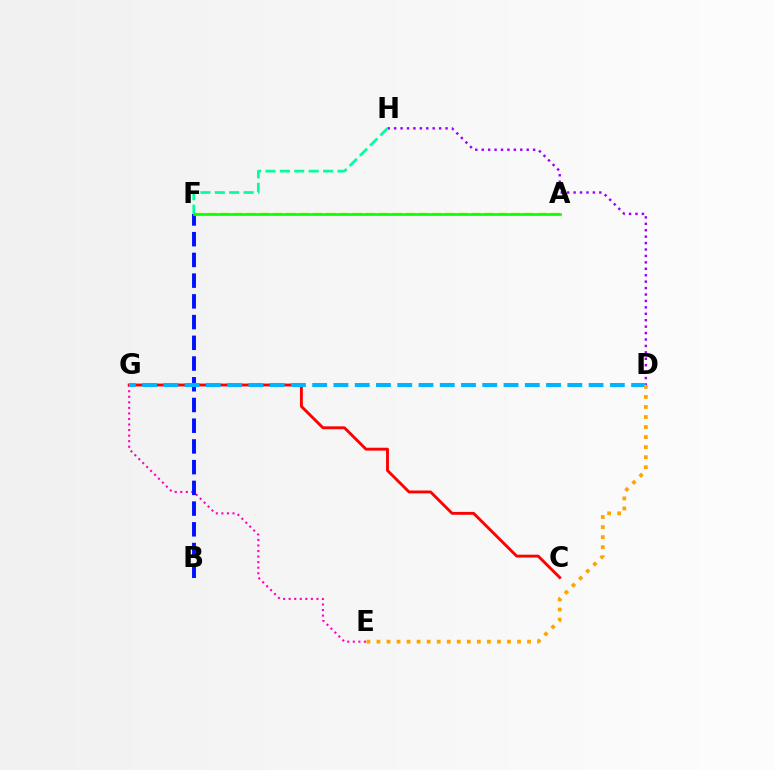{('E', 'G'): [{'color': '#ff00bd', 'line_style': 'dotted', 'thickness': 1.51}], ('C', 'G'): [{'color': '#ff0000', 'line_style': 'solid', 'thickness': 2.07}], ('B', 'F'): [{'color': '#0010ff', 'line_style': 'dashed', 'thickness': 2.82}], ('A', 'F'): [{'color': '#b3ff00', 'line_style': 'dashed', 'thickness': 1.8}, {'color': '#08ff00', 'line_style': 'solid', 'thickness': 1.91}], ('D', 'H'): [{'color': '#9b00ff', 'line_style': 'dotted', 'thickness': 1.75}], ('D', 'G'): [{'color': '#00b5ff', 'line_style': 'dashed', 'thickness': 2.89}], ('D', 'E'): [{'color': '#ffa500', 'line_style': 'dotted', 'thickness': 2.73}], ('F', 'H'): [{'color': '#00ff9d', 'line_style': 'dashed', 'thickness': 1.96}]}